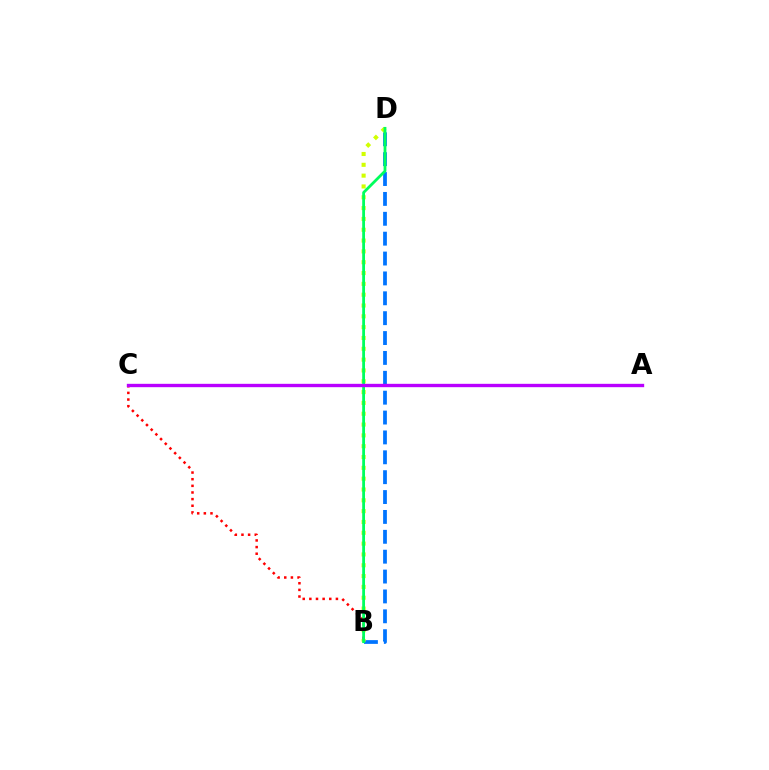{('B', 'D'): [{'color': '#0074ff', 'line_style': 'dashed', 'thickness': 2.7}, {'color': '#d1ff00', 'line_style': 'dotted', 'thickness': 2.94}, {'color': '#00ff5c', 'line_style': 'solid', 'thickness': 2.02}], ('B', 'C'): [{'color': '#ff0000', 'line_style': 'dotted', 'thickness': 1.8}], ('A', 'C'): [{'color': '#b900ff', 'line_style': 'solid', 'thickness': 2.42}]}